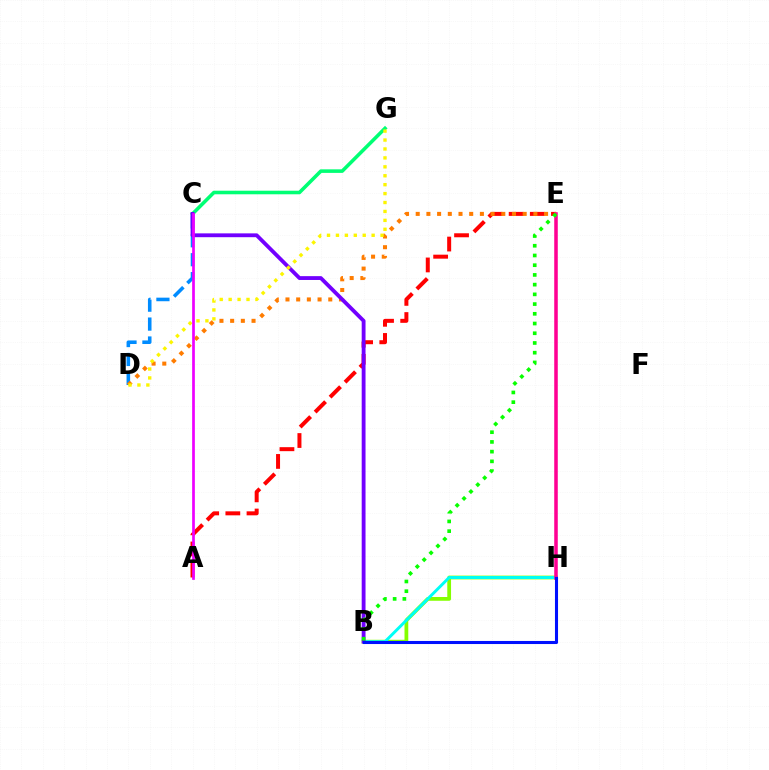{('A', 'E'): [{'color': '#ff0000', 'line_style': 'dashed', 'thickness': 2.87}], ('B', 'H'): [{'color': '#84ff00', 'line_style': 'solid', 'thickness': 2.72}, {'color': '#00fff6', 'line_style': 'solid', 'thickness': 2.13}, {'color': '#0010ff', 'line_style': 'solid', 'thickness': 2.21}], ('C', 'D'): [{'color': '#008cff', 'line_style': 'dashed', 'thickness': 2.57}], ('D', 'E'): [{'color': '#ff7c00', 'line_style': 'dotted', 'thickness': 2.91}], ('C', 'G'): [{'color': '#00ff74', 'line_style': 'solid', 'thickness': 2.57}], ('E', 'H'): [{'color': '#ff0094', 'line_style': 'solid', 'thickness': 2.55}], ('B', 'C'): [{'color': '#7200ff', 'line_style': 'solid', 'thickness': 2.76}], ('D', 'G'): [{'color': '#fcf500', 'line_style': 'dotted', 'thickness': 2.42}], ('A', 'C'): [{'color': '#ee00ff', 'line_style': 'solid', 'thickness': 1.95}], ('B', 'E'): [{'color': '#08ff00', 'line_style': 'dotted', 'thickness': 2.64}]}